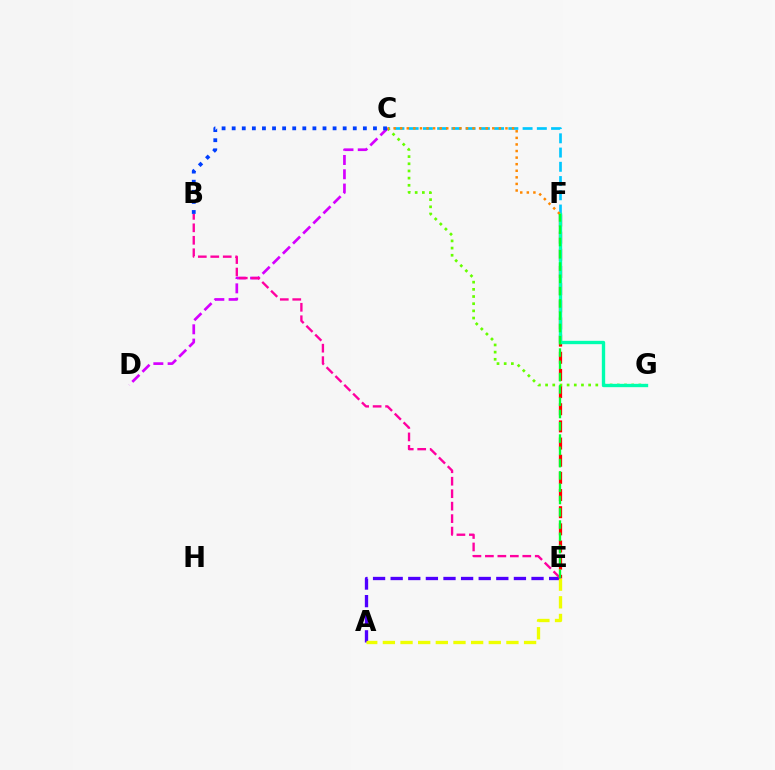{('A', 'E'): [{'color': '#4f00ff', 'line_style': 'dashed', 'thickness': 2.39}, {'color': '#eeff00', 'line_style': 'dashed', 'thickness': 2.4}], ('C', 'F'): [{'color': '#00c7ff', 'line_style': 'dashed', 'thickness': 1.93}, {'color': '#ff8800', 'line_style': 'dotted', 'thickness': 1.79}], ('E', 'F'): [{'color': '#ff0000', 'line_style': 'dashed', 'thickness': 2.33}, {'color': '#00ff27', 'line_style': 'dashed', 'thickness': 1.67}], ('C', 'G'): [{'color': '#66ff00', 'line_style': 'dotted', 'thickness': 1.95}], ('C', 'D'): [{'color': '#d600ff', 'line_style': 'dashed', 'thickness': 1.94}], ('F', 'G'): [{'color': '#00ffaf', 'line_style': 'solid', 'thickness': 2.41}], ('B', 'E'): [{'color': '#ff00a0', 'line_style': 'dashed', 'thickness': 1.69}], ('B', 'C'): [{'color': '#003fff', 'line_style': 'dotted', 'thickness': 2.74}]}